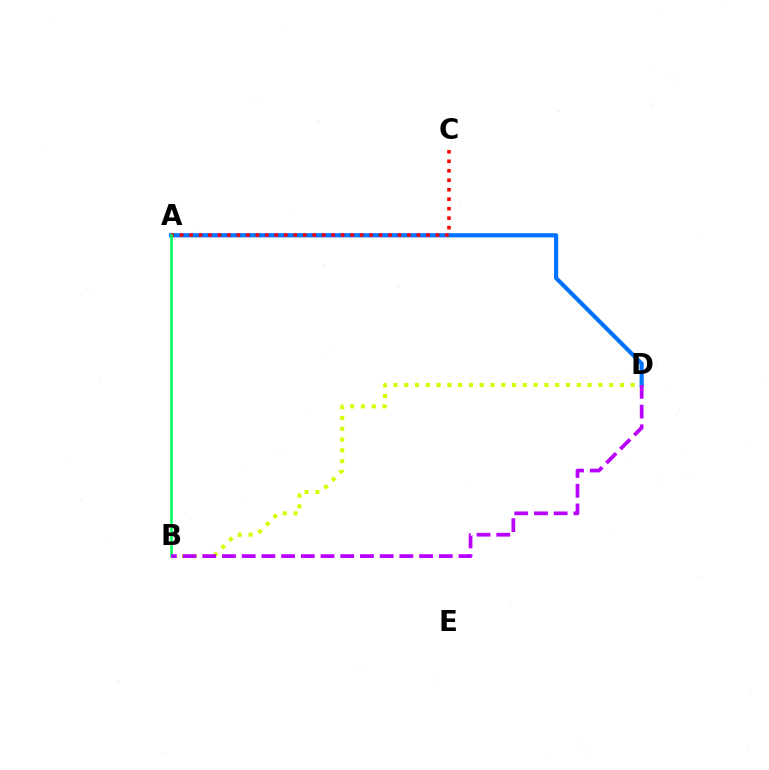{('A', 'D'): [{'color': '#0074ff', 'line_style': 'solid', 'thickness': 2.99}], ('A', 'C'): [{'color': '#ff0000', 'line_style': 'dotted', 'thickness': 2.58}], ('B', 'D'): [{'color': '#d1ff00', 'line_style': 'dotted', 'thickness': 2.93}, {'color': '#b900ff', 'line_style': 'dashed', 'thickness': 2.68}], ('A', 'B'): [{'color': '#00ff5c', 'line_style': 'solid', 'thickness': 1.83}]}